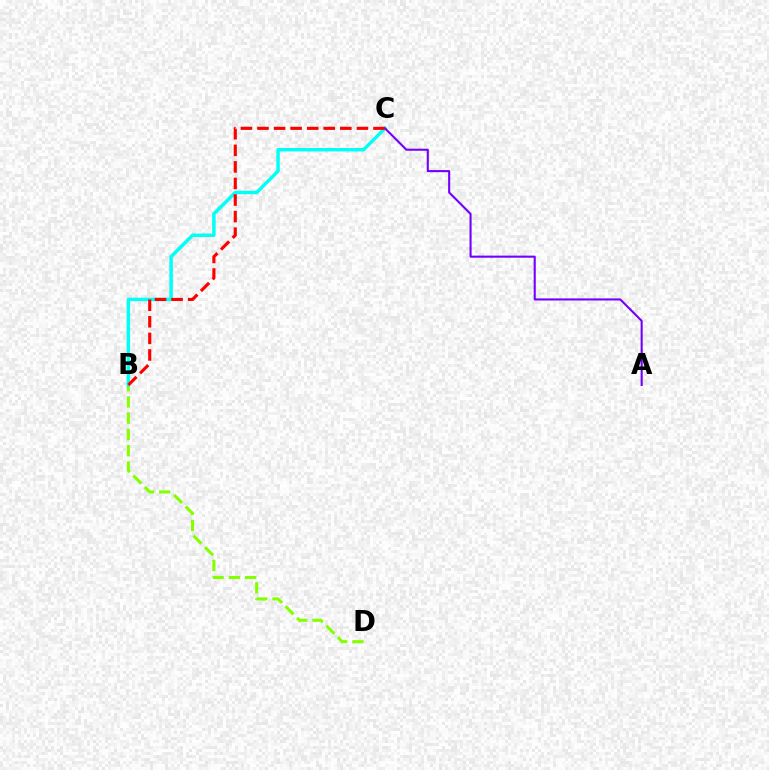{('B', 'D'): [{'color': '#84ff00', 'line_style': 'dashed', 'thickness': 2.21}], ('B', 'C'): [{'color': '#00fff6', 'line_style': 'solid', 'thickness': 2.47}, {'color': '#ff0000', 'line_style': 'dashed', 'thickness': 2.25}], ('A', 'C'): [{'color': '#7200ff', 'line_style': 'solid', 'thickness': 1.5}]}